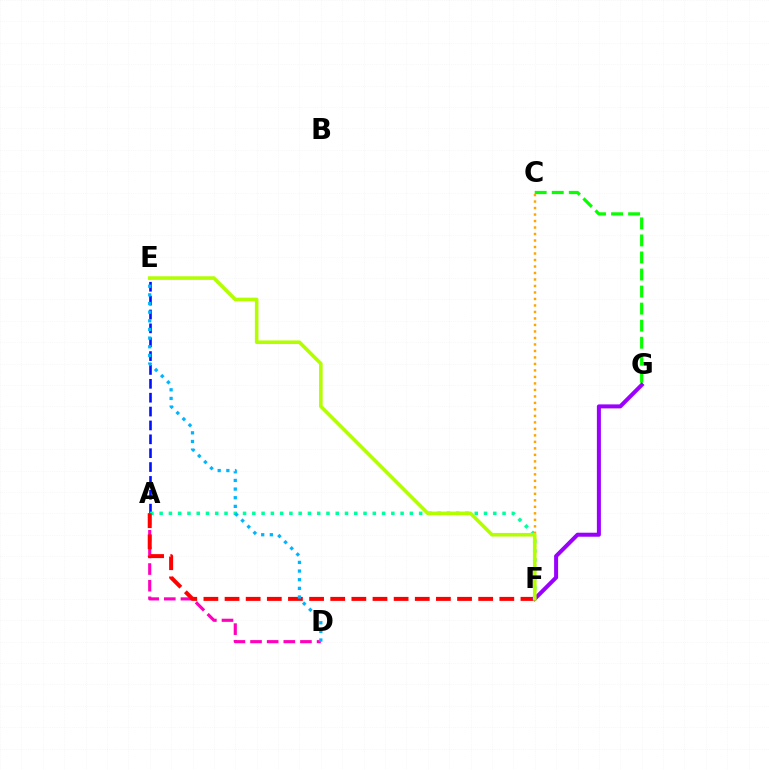{('C', 'G'): [{'color': '#08ff00', 'line_style': 'dashed', 'thickness': 2.32}], ('A', 'E'): [{'color': '#0010ff', 'line_style': 'dashed', 'thickness': 1.88}], ('A', 'D'): [{'color': '#ff00bd', 'line_style': 'dashed', 'thickness': 2.26}], ('A', 'F'): [{'color': '#00ff9d', 'line_style': 'dotted', 'thickness': 2.52}, {'color': '#ff0000', 'line_style': 'dashed', 'thickness': 2.87}], ('F', 'G'): [{'color': '#9b00ff', 'line_style': 'solid', 'thickness': 2.89}], ('C', 'F'): [{'color': '#ffa500', 'line_style': 'dotted', 'thickness': 1.76}], ('D', 'E'): [{'color': '#00b5ff', 'line_style': 'dotted', 'thickness': 2.35}], ('E', 'F'): [{'color': '#b3ff00', 'line_style': 'solid', 'thickness': 2.59}]}